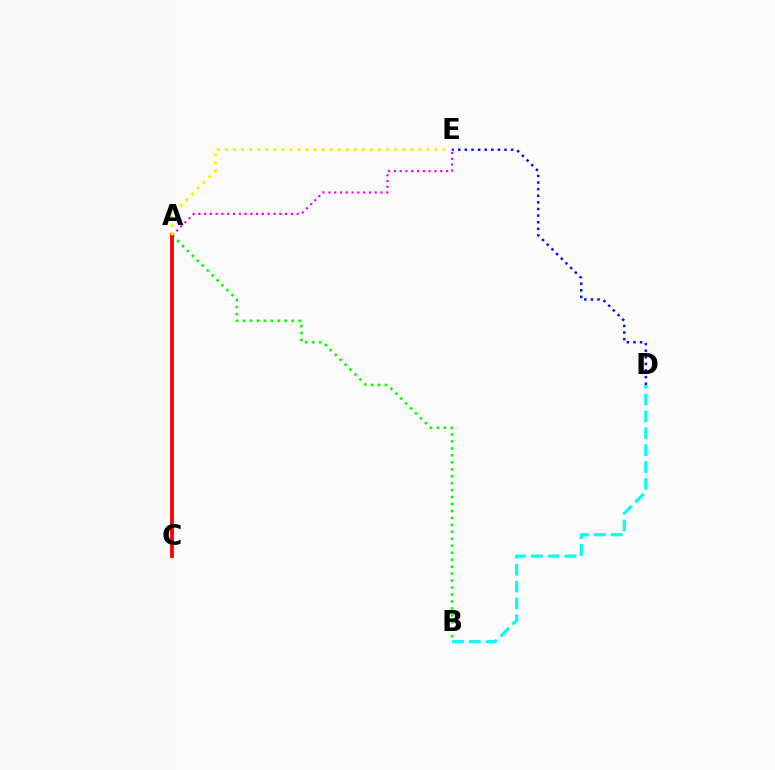{('A', 'B'): [{'color': '#08ff00', 'line_style': 'dotted', 'thickness': 1.89}], ('A', 'E'): [{'color': '#ee00ff', 'line_style': 'dotted', 'thickness': 1.57}, {'color': '#fcf500', 'line_style': 'dotted', 'thickness': 2.19}], ('A', 'C'): [{'color': '#ff0000', 'line_style': 'solid', 'thickness': 2.75}], ('B', 'D'): [{'color': '#00fff6', 'line_style': 'dashed', 'thickness': 2.29}], ('D', 'E'): [{'color': '#0010ff', 'line_style': 'dotted', 'thickness': 1.8}]}